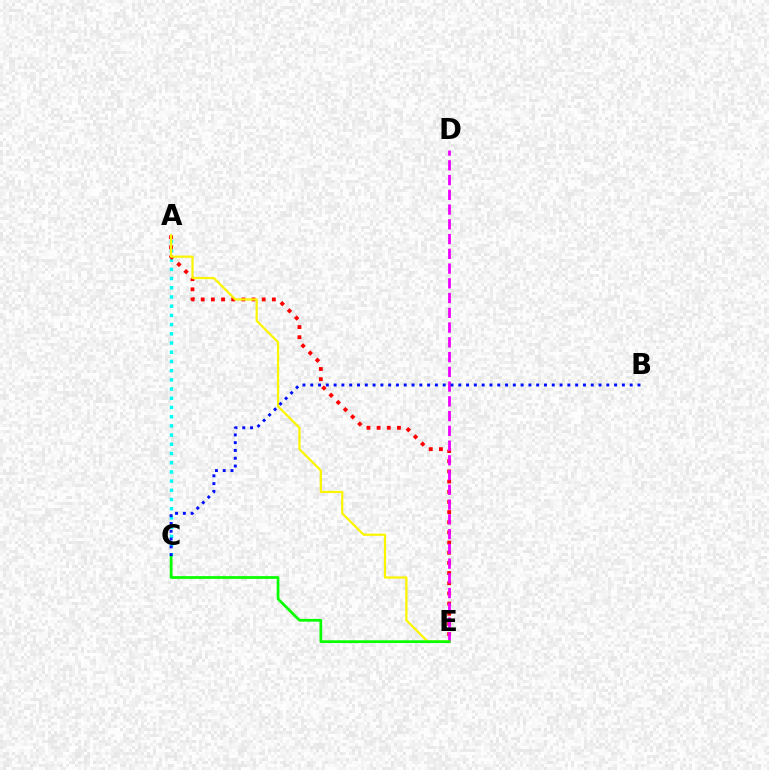{('A', 'C'): [{'color': '#00fff6', 'line_style': 'dotted', 'thickness': 2.5}], ('A', 'E'): [{'color': '#ff0000', 'line_style': 'dotted', 'thickness': 2.76}, {'color': '#fcf500', 'line_style': 'solid', 'thickness': 1.6}], ('D', 'E'): [{'color': '#ee00ff', 'line_style': 'dashed', 'thickness': 2.0}], ('C', 'E'): [{'color': '#08ff00', 'line_style': 'solid', 'thickness': 1.97}], ('B', 'C'): [{'color': '#0010ff', 'line_style': 'dotted', 'thickness': 2.12}]}